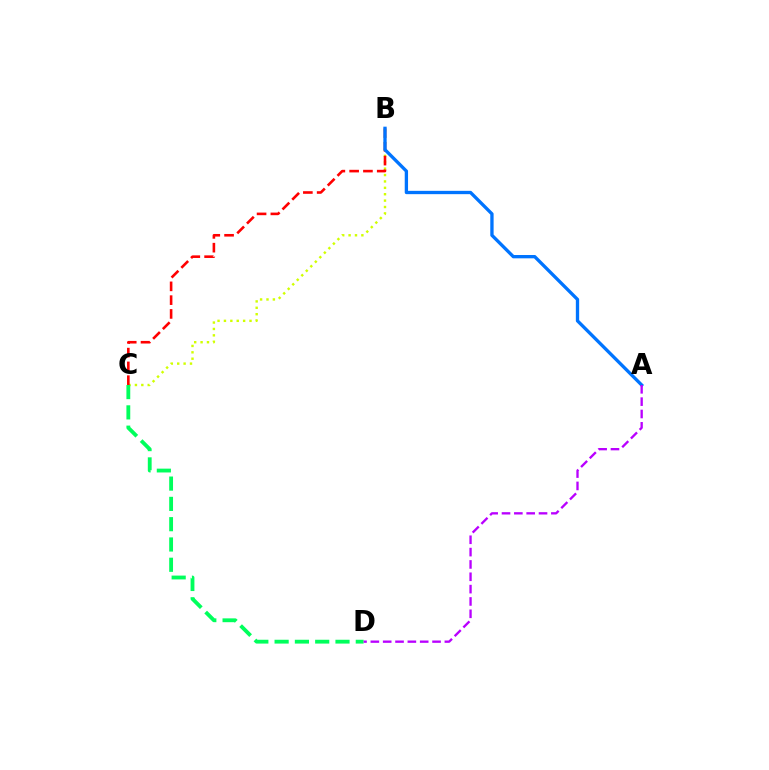{('B', 'C'): [{'color': '#d1ff00', 'line_style': 'dotted', 'thickness': 1.74}, {'color': '#ff0000', 'line_style': 'dashed', 'thickness': 1.87}], ('A', 'B'): [{'color': '#0074ff', 'line_style': 'solid', 'thickness': 2.39}], ('C', 'D'): [{'color': '#00ff5c', 'line_style': 'dashed', 'thickness': 2.76}], ('A', 'D'): [{'color': '#b900ff', 'line_style': 'dashed', 'thickness': 1.68}]}